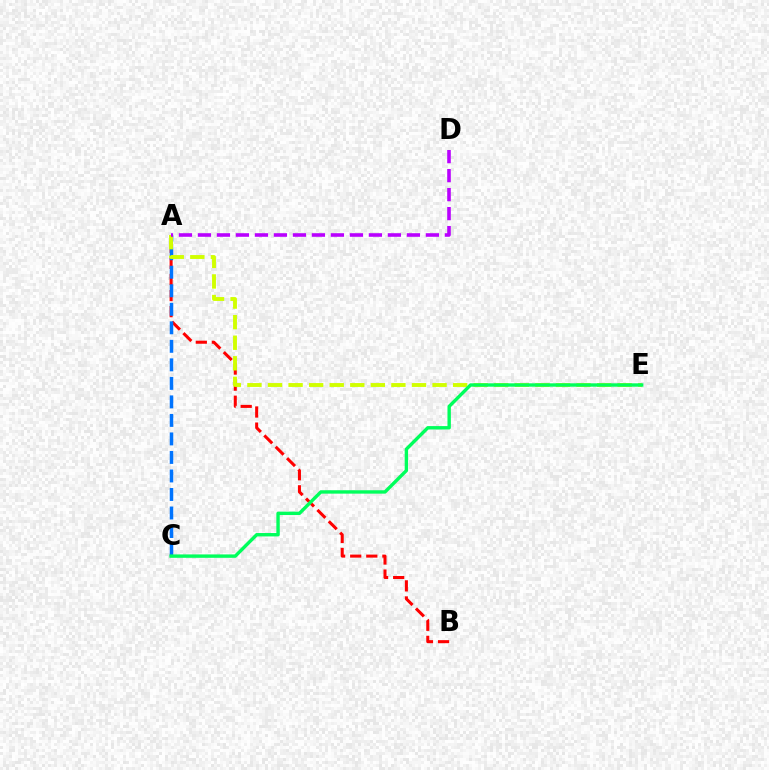{('A', 'B'): [{'color': '#ff0000', 'line_style': 'dashed', 'thickness': 2.19}], ('A', 'C'): [{'color': '#0074ff', 'line_style': 'dashed', 'thickness': 2.52}], ('A', 'E'): [{'color': '#d1ff00', 'line_style': 'dashed', 'thickness': 2.79}], ('A', 'D'): [{'color': '#b900ff', 'line_style': 'dashed', 'thickness': 2.58}], ('C', 'E'): [{'color': '#00ff5c', 'line_style': 'solid', 'thickness': 2.44}]}